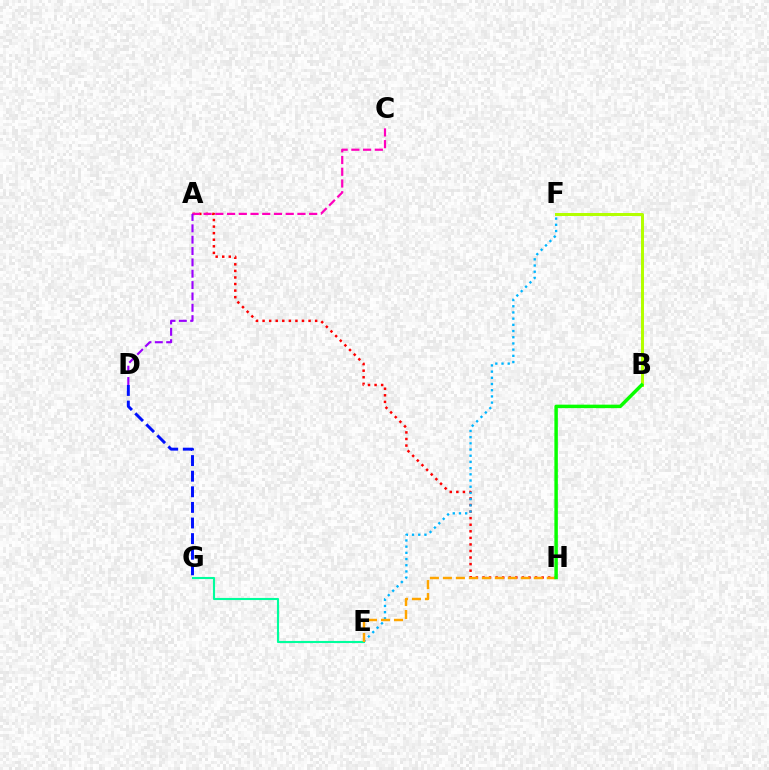{('D', 'G'): [{'color': '#0010ff', 'line_style': 'dashed', 'thickness': 2.12}], ('E', 'G'): [{'color': '#00ff9d', 'line_style': 'solid', 'thickness': 1.52}], ('A', 'H'): [{'color': '#ff0000', 'line_style': 'dotted', 'thickness': 1.79}], ('A', 'C'): [{'color': '#ff00bd', 'line_style': 'dashed', 'thickness': 1.59}], ('B', 'F'): [{'color': '#b3ff00', 'line_style': 'solid', 'thickness': 2.16}], ('E', 'F'): [{'color': '#00b5ff', 'line_style': 'dotted', 'thickness': 1.68}], ('A', 'D'): [{'color': '#9b00ff', 'line_style': 'dashed', 'thickness': 1.54}], ('E', 'H'): [{'color': '#ffa500', 'line_style': 'dashed', 'thickness': 1.76}], ('B', 'H'): [{'color': '#08ff00', 'line_style': 'solid', 'thickness': 2.49}]}